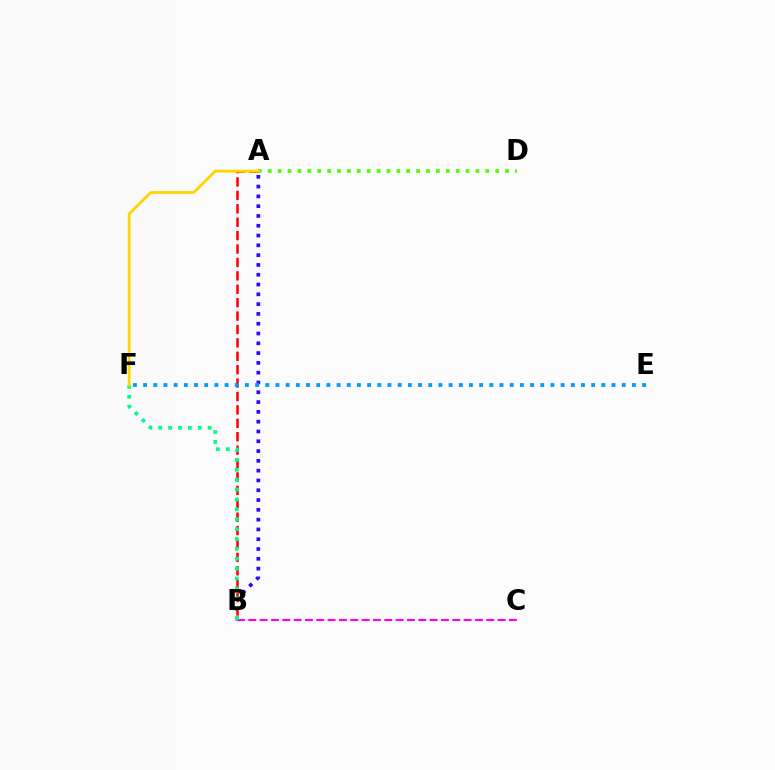{('A', 'B'): [{'color': '#3700ff', 'line_style': 'dotted', 'thickness': 2.66}, {'color': '#ff0000', 'line_style': 'dashed', 'thickness': 1.82}], ('A', 'D'): [{'color': '#4fff00', 'line_style': 'dotted', 'thickness': 2.69}], ('B', 'C'): [{'color': '#ff00ed', 'line_style': 'dashed', 'thickness': 1.54}], ('B', 'F'): [{'color': '#00ff86', 'line_style': 'dotted', 'thickness': 2.69}], ('E', 'F'): [{'color': '#009eff', 'line_style': 'dotted', 'thickness': 2.77}], ('A', 'F'): [{'color': '#ffd500', 'line_style': 'solid', 'thickness': 2.01}]}